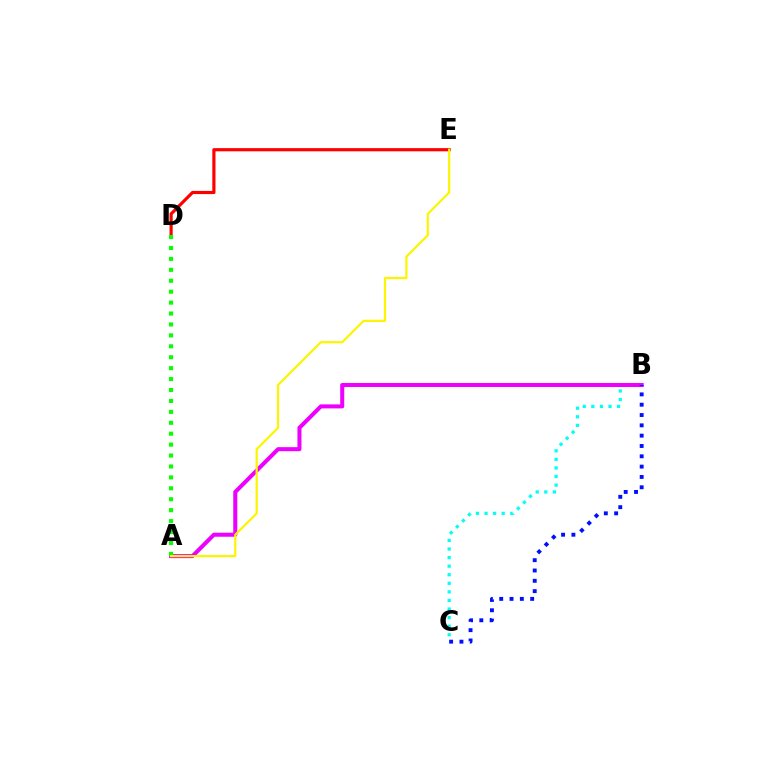{('B', 'C'): [{'color': '#00fff6', 'line_style': 'dotted', 'thickness': 2.33}, {'color': '#0010ff', 'line_style': 'dotted', 'thickness': 2.8}], ('A', 'B'): [{'color': '#ee00ff', 'line_style': 'solid', 'thickness': 2.9}], ('D', 'E'): [{'color': '#ff0000', 'line_style': 'solid', 'thickness': 2.29}], ('A', 'D'): [{'color': '#08ff00', 'line_style': 'dotted', 'thickness': 2.97}], ('A', 'E'): [{'color': '#fcf500', 'line_style': 'solid', 'thickness': 1.59}]}